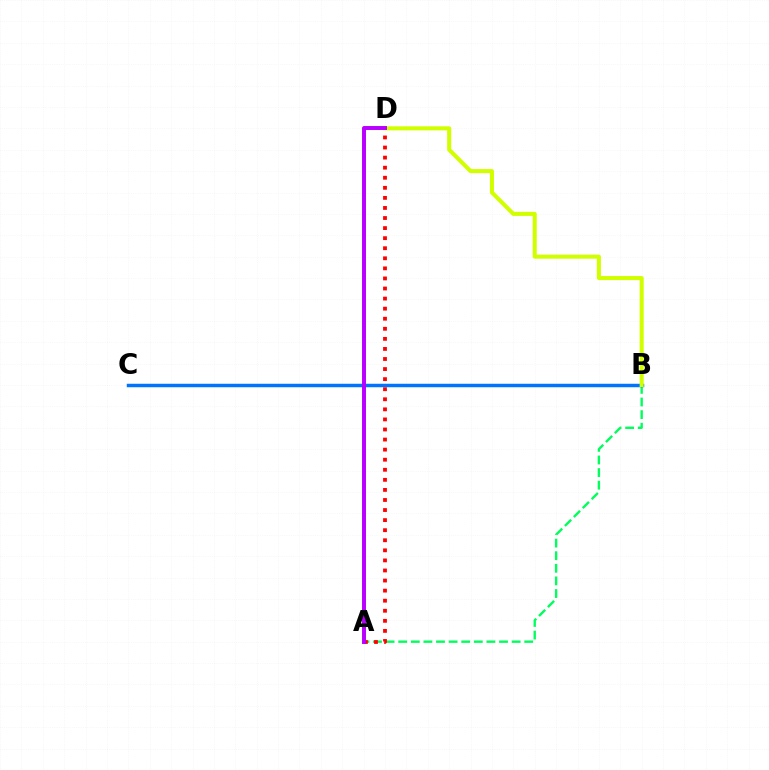{('A', 'B'): [{'color': '#00ff5c', 'line_style': 'dashed', 'thickness': 1.71}], ('B', 'C'): [{'color': '#0074ff', 'line_style': 'solid', 'thickness': 2.49}], ('A', 'D'): [{'color': '#ff0000', 'line_style': 'dotted', 'thickness': 2.74}, {'color': '#b900ff', 'line_style': 'solid', 'thickness': 2.85}], ('B', 'D'): [{'color': '#d1ff00', 'line_style': 'solid', 'thickness': 2.93}]}